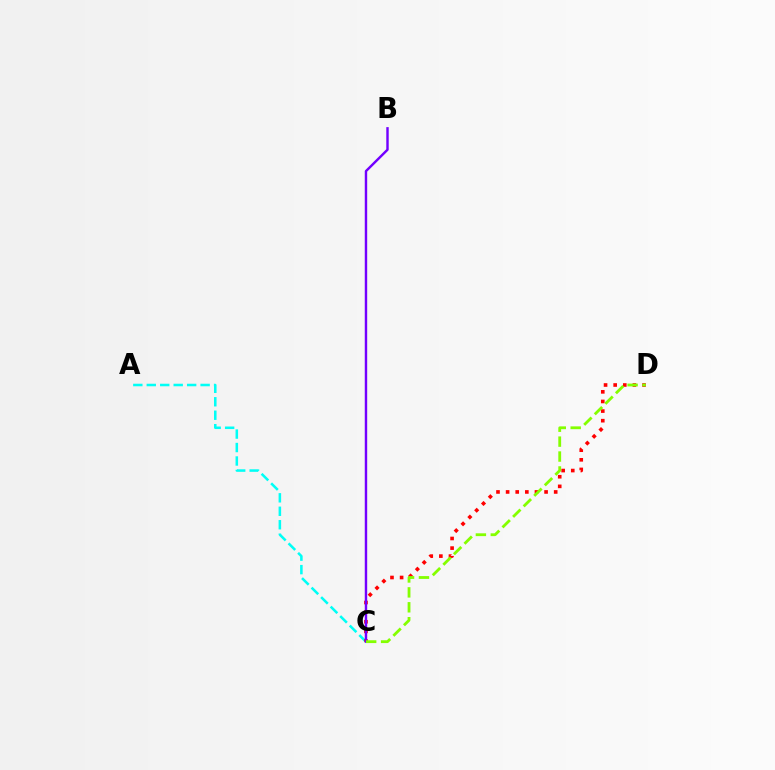{('A', 'C'): [{'color': '#00fff6', 'line_style': 'dashed', 'thickness': 1.83}], ('C', 'D'): [{'color': '#ff0000', 'line_style': 'dotted', 'thickness': 2.61}, {'color': '#84ff00', 'line_style': 'dashed', 'thickness': 2.03}], ('B', 'C'): [{'color': '#7200ff', 'line_style': 'solid', 'thickness': 1.74}]}